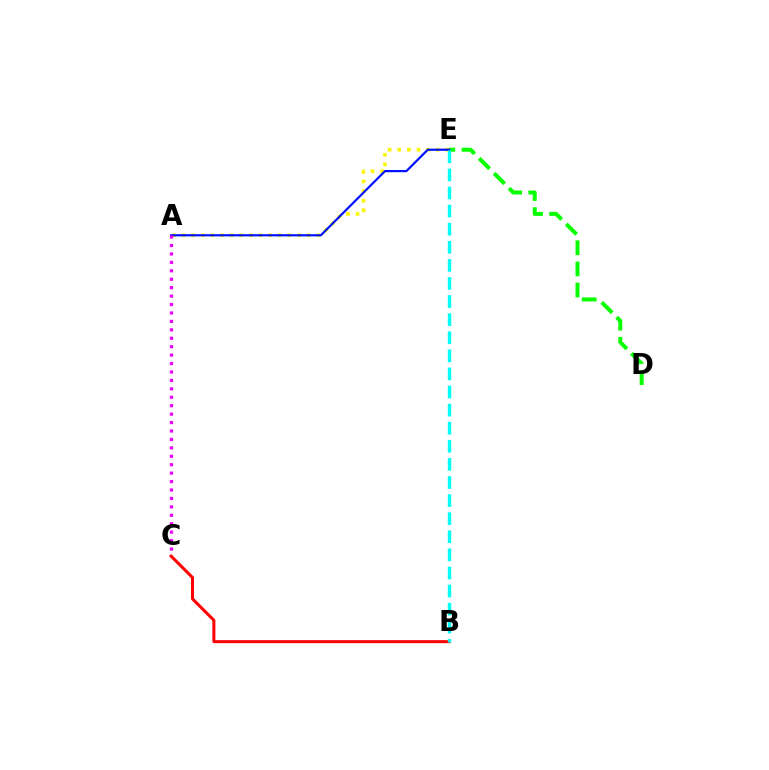{('A', 'E'): [{'color': '#fcf500', 'line_style': 'dotted', 'thickness': 2.61}, {'color': '#0010ff', 'line_style': 'solid', 'thickness': 1.58}], ('D', 'E'): [{'color': '#08ff00', 'line_style': 'dashed', 'thickness': 2.87}], ('A', 'C'): [{'color': '#ee00ff', 'line_style': 'dotted', 'thickness': 2.29}], ('B', 'C'): [{'color': '#ff0000', 'line_style': 'solid', 'thickness': 2.17}], ('B', 'E'): [{'color': '#00fff6', 'line_style': 'dashed', 'thickness': 2.46}]}